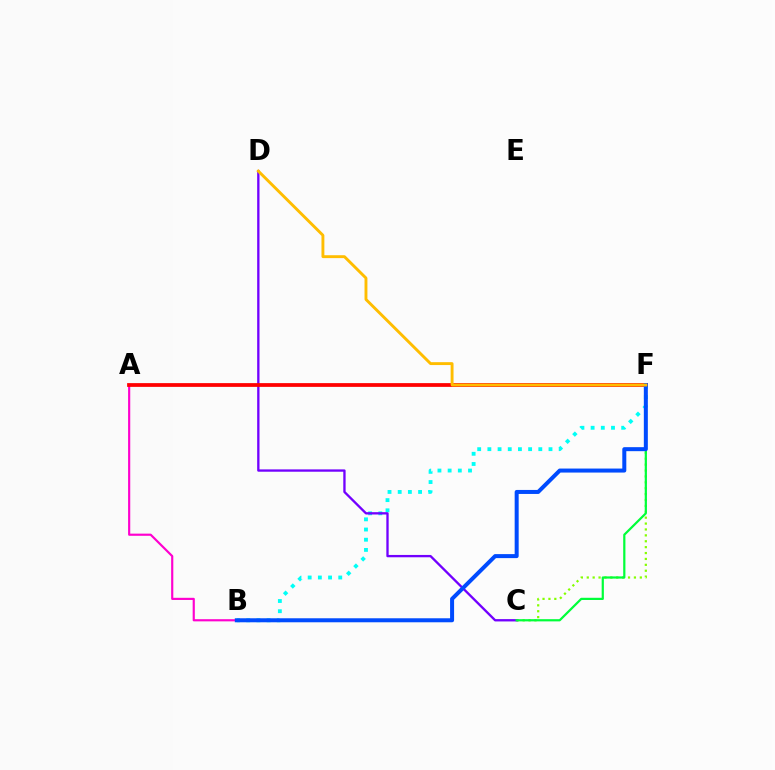{('A', 'B'): [{'color': '#ff00cf', 'line_style': 'solid', 'thickness': 1.56}], ('B', 'F'): [{'color': '#00fff6', 'line_style': 'dotted', 'thickness': 2.77}, {'color': '#004bff', 'line_style': 'solid', 'thickness': 2.88}], ('C', 'F'): [{'color': '#84ff00', 'line_style': 'dotted', 'thickness': 1.6}, {'color': '#00ff39', 'line_style': 'solid', 'thickness': 1.59}], ('C', 'D'): [{'color': '#7200ff', 'line_style': 'solid', 'thickness': 1.68}], ('A', 'F'): [{'color': '#ff0000', 'line_style': 'solid', 'thickness': 2.71}], ('D', 'F'): [{'color': '#ffbd00', 'line_style': 'solid', 'thickness': 2.08}]}